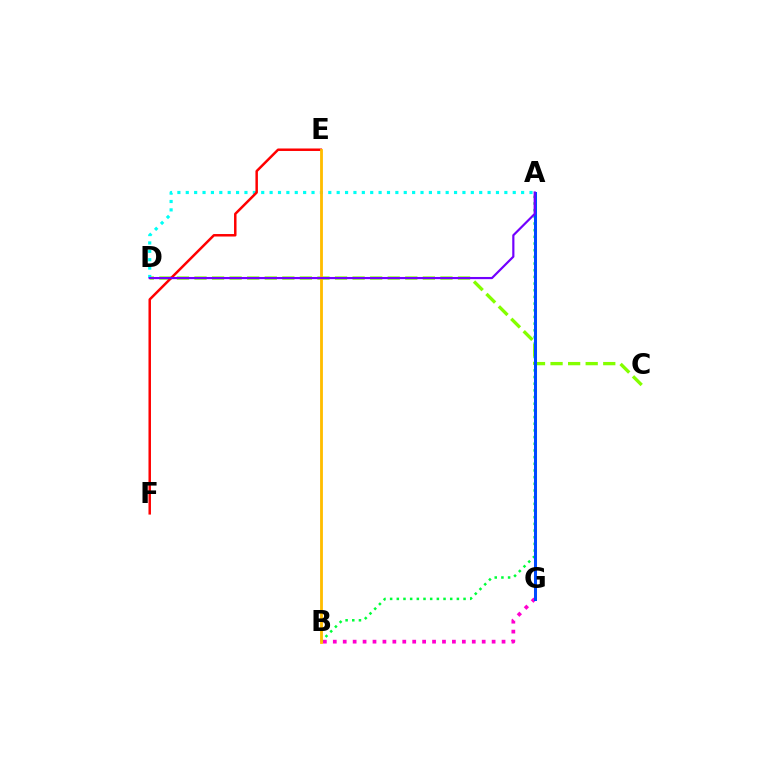{('B', 'G'): [{'color': '#ff00cf', 'line_style': 'dotted', 'thickness': 2.7}], ('A', 'B'): [{'color': '#00ff39', 'line_style': 'dotted', 'thickness': 1.81}], ('C', 'D'): [{'color': '#84ff00', 'line_style': 'dashed', 'thickness': 2.39}], ('A', 'G'): [{'color': '#004bff', 'line_style': 'solid', 'thickness': 2.17}], ('A', 'D'): [{'color': '#00fff6', 'line_style': 'dotted', 'thickness': 2.28}, {'color': '#7200ff', 'line_style': 'solid', 'thickness': 1.57}], ('E', 'F'): [{'color': '#ff0000', 'line_style': 'solid', 'thickness': 1.79}], ('B', 'E'): [{'color': '#ffbd00', 'line_style': 'solid', 'thickness': 2.03}]}